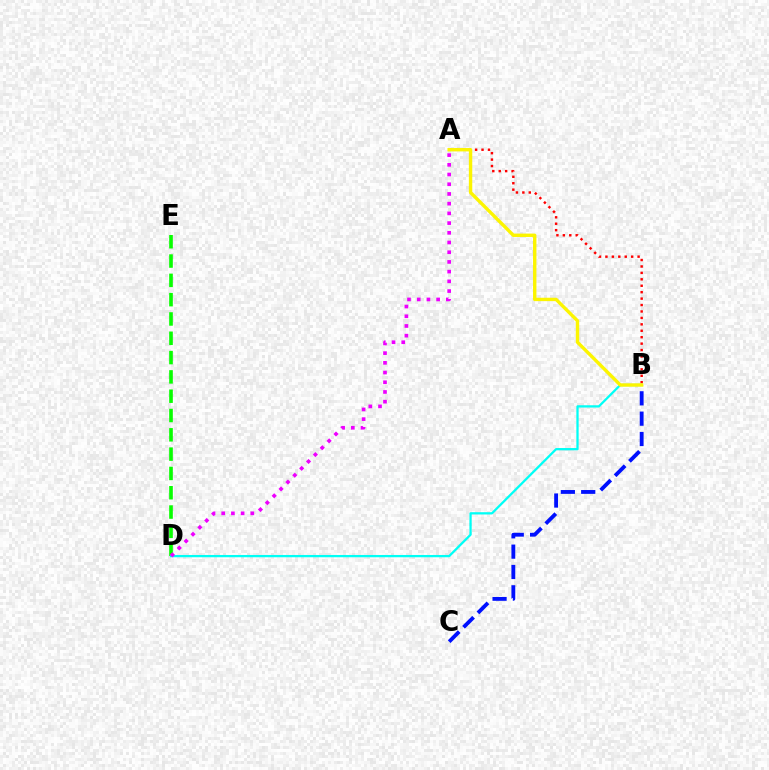{('D', 'E'): [{'color': '#08ff00', 'line_style': 'dashed', 'thickness': 2.62}], ('B', 'D'): [{'color': '#00fff6', 'line_style': 'solid', 'thickness': 1.64}], ('B', 'C'): [{'color': '#0010ff', 'line_style': 'dashed', 'thickness': 2.76}], ('A', 'D'): [{'color': '#ee00ff', 'line_style': 'dotted', 'thickness': 2.64}], ('A', 'B'): [{'color': '#ff0000', 'line_style': 'dotted', 'thickness': 1.75}, {'color': '#fcf500', 'line_style': 'solid', 'thickness': 2.44}]}